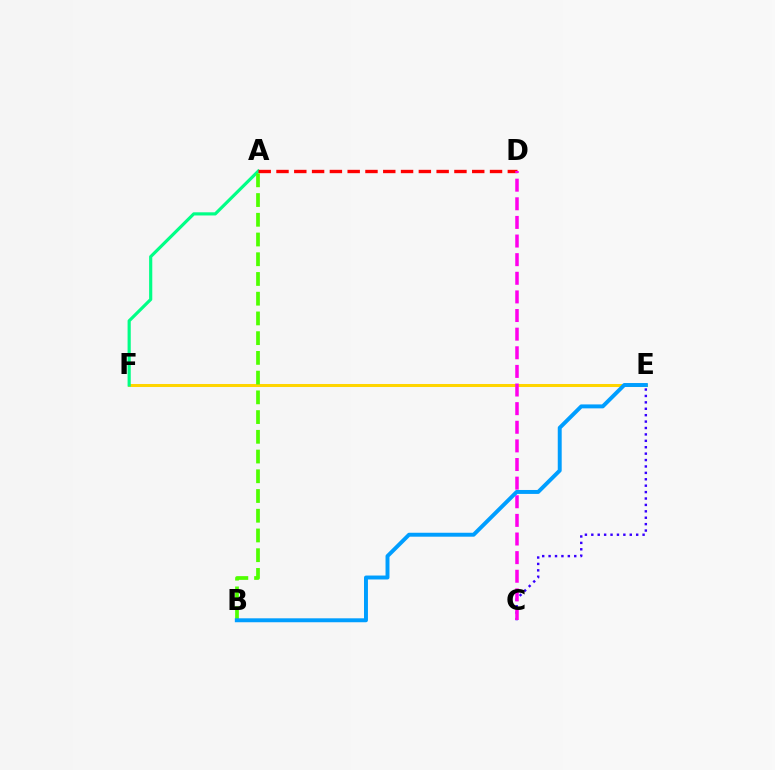{('E', 'F'): [{'color': '#ffd500', 'line_style': 'solid', 'thickness': 2.17}], ('A', 'F'): [{'color': '#00ff86', 'line_style': 'solid', 'thickness': 2.28}], ('A', 'B'): [{'color': '#4fff00', 'line_style': 'dashed', 'thickness': 2.68}], ('A', 'D'): [{'color': '#ff0000', 'line_style': 'dashed', 'thickness': 2.42}], ('C', 'E'): [{'color': '#3700ff', 'line_style': 'dotted', 'thickness': 1.74}], ('C', 'D'): [{'color': '#ff00ed', 'line_style': 'dashed', 'thickness': 2.53}], ('B', 'E'): [{'color': '#009eff', 'line_style': 'solid', 'thickness': 2.84}]}